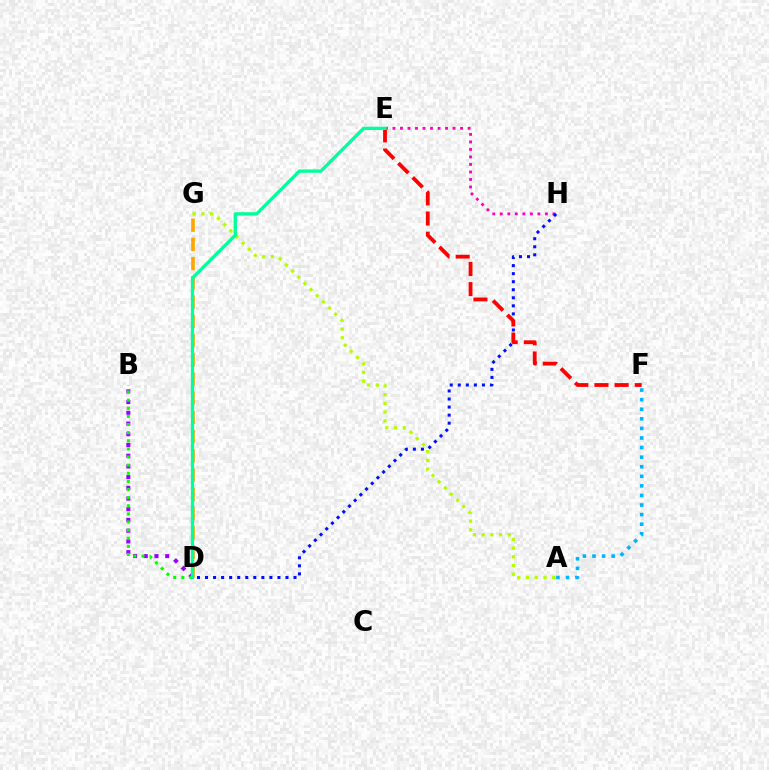{('D', 'G'): [{'color': '#ffa500', 'line_style': 'dashed', 'thickness': 2.61}], ('B', 'D'): [{'color': '#9b00ff', 'line_style': 'dotted', 'thickness': 2.91}, {'color': '#08ff00', 'line_style': 'dotted', 'thickness': 2.21}], ('E', 'H'): [{'color': '#ff00bd', 'line_style': 'dotted', 'thickness': 2.04}], ('A', 'G'): [{'color': '#b3ff00', 'line_style': 'dotted', 'thickness': 2.37}], ('D', 'H'): [{'color': '#0010ff', 'line_style': 'dotted', 'thickness': 2.19}], ('E', 'F'): [{'color': '#ff0000', 'line_style': 'dashed', 'thickness': 2.74}], ('D', 'E'): [{'color': '#00ff9d', 'line_style': 'solid', 'thickness': 2.39}], ('A', 'F'): [{'color': '#00b5ff', 'line_style': 'dotted', 'thickness': 2.6}]}